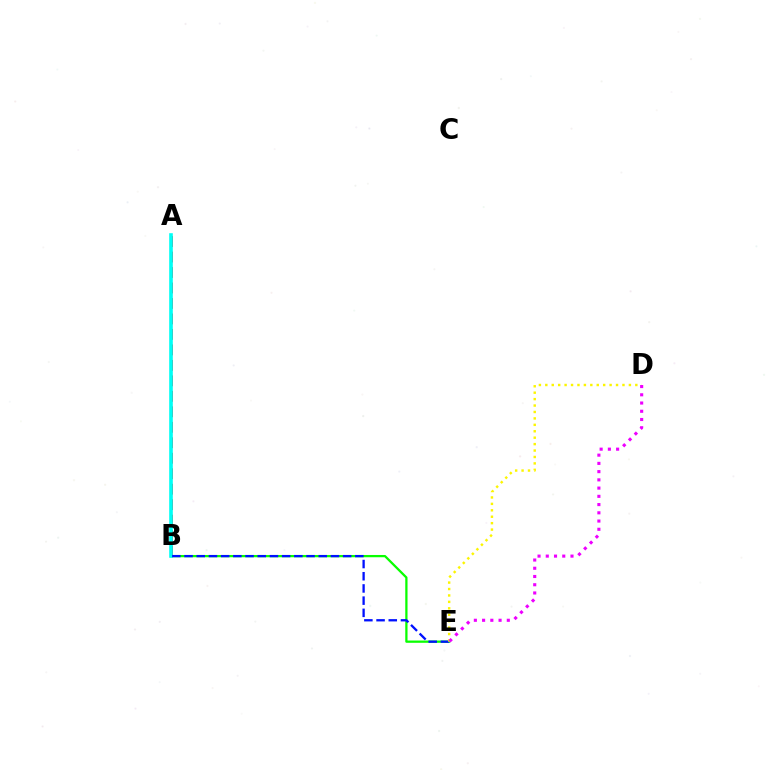{('A', 'B'): [{'color': '#ff0000', 'line_style': 'dashed', 'thickness': 2.1}, {'color': '#00fff6', 'line_style': 'solid', 'thickness': 2.6}], ('B', 'E'): [{'color': '#08ff00', 'line_style': 'solid', 'thickness': 1.63}, {'color': '#0010ff', 'line_style': 'dashed', 'thickness': 1.66}], ('D', 'E'): [{'color': '#fcf500', 'line_style': 'dotted', 'thickness': 1.75}, {'color': '#ee00ff', 'line_style': 'dotted', 'thickness': 2.24}]}